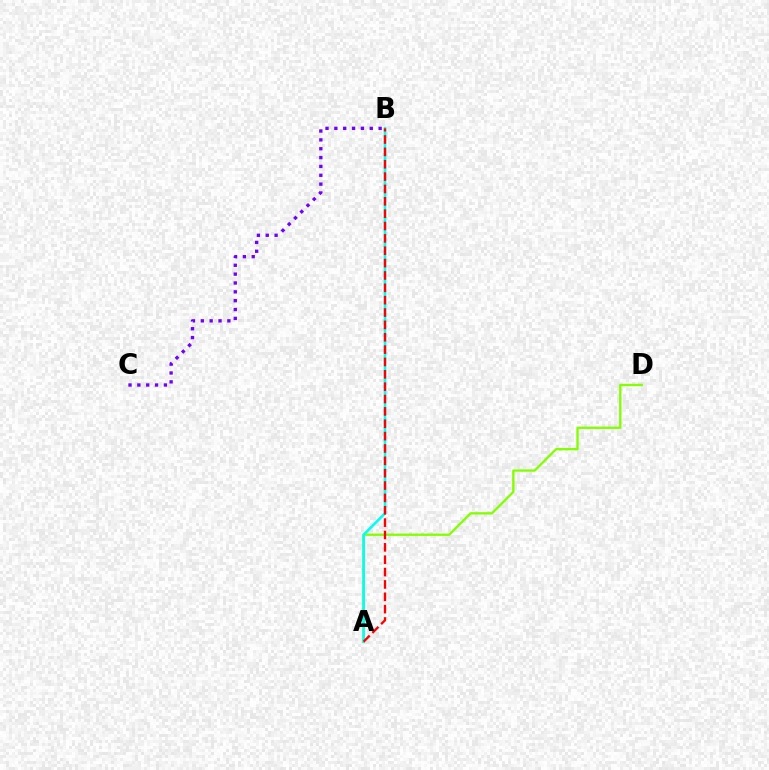{('B', 'C'): [{'color': '#7200ff', 'line_style': 'dotted', 'thickness': 2.41}], ('A', 'D'): [{'color': '#84ff00', 'line_style': 'solid', 'thickness': 1.69}], ('A', 'B'): [{'color': '#00fff6', 'line_style': 'solid', 'thickness': 1.87}, {'color': '#ff0000', 'line_style': 'dashed', 'thickness': 1.68}]}